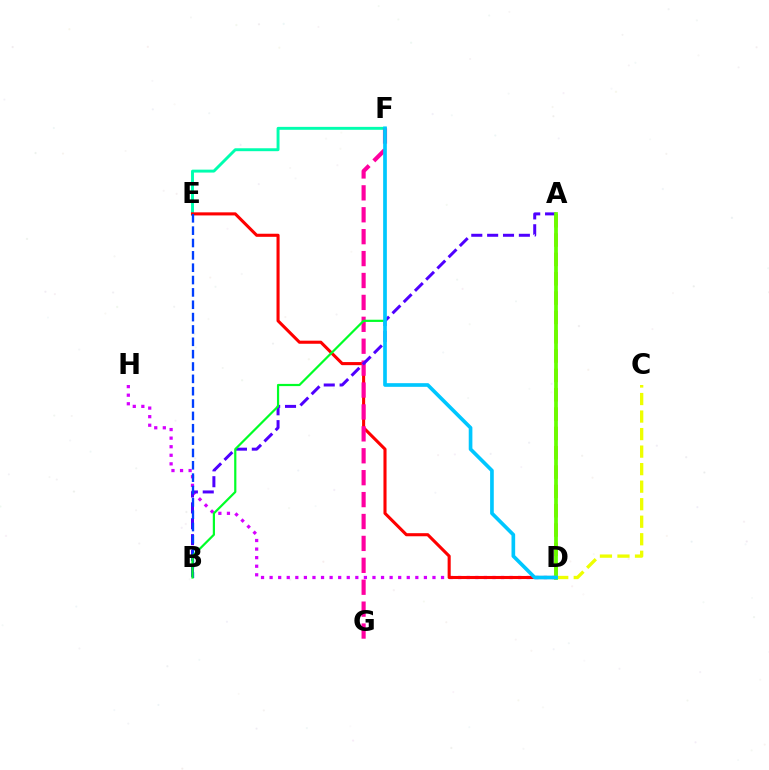{('E', 'F'): [{'color': '#00ffaf', 'line_style': 'solid', 'thickness': 2.1}], ('A', 'D'): [{'color': '#ff8800', 'line_style': 'dashed', 'thickness': 2.63}, {'color': '#66ff00', 'line_style': 'solid', 'thickness': 2.7}], ('D', 'H'): [{'color': '#d600ff', 'line_style': 'dotted', 'thickness': 2.33}], ('D', 'E'): [{'color': '#ff0000', 'line_style': 'solid', 'thickness': 2.22}], ('F', 'G'): [{'color': '#ff00a0', 'line_style': 'dashed', 'thickness': 2.98}], ('A', 'B'): [{'color': '#4f00ff', 'line_style': 'dashed', 'thickness': 2.15}], ('C', 'D'): [{'color': '#eeff00', 'line_style': 'dashed', 'thickness': 2.38}], ('B', 'E'): [{'color': '#003fff', 'line_style': 'dashed', 'thickness': 1.68}], ('B', 'F'): [{'color': '#00ff27', 'line_style': 'solid', 'thickness': 1.59}], ('D', 'F'): [{'color': '#00c7ff', 'line_style': 'solid', 'thickness': 2.63}]}